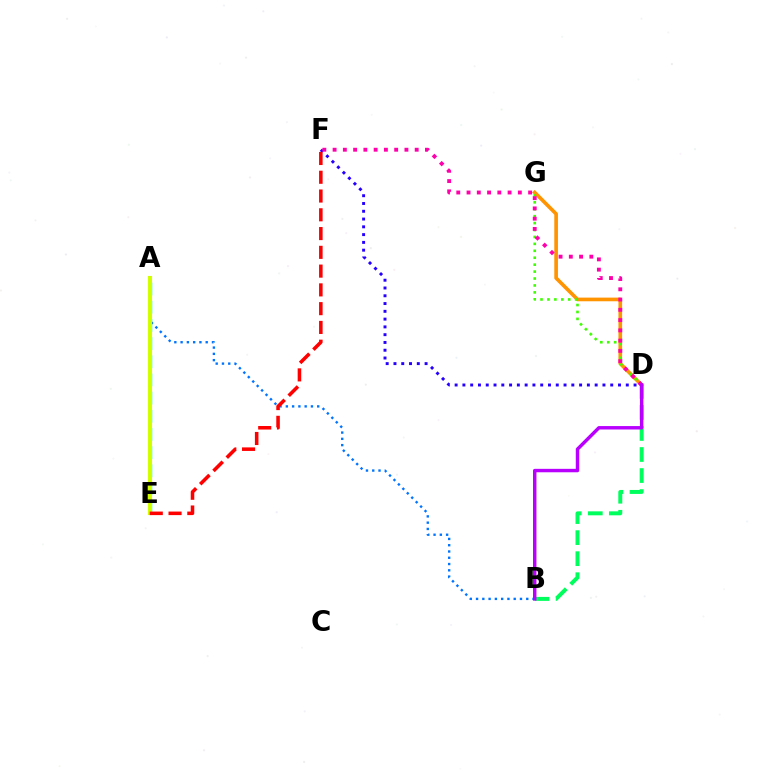{('A', 'E'): [{'color': '#00fff6', 'line_style': 'dashed', 'thickness': 2.47}, {'color': '#d1ff00', 'line_style': 'solid', 'thickness': 2.97}], ('D', 'F'): [{'color': '#2500ff', 'line_style': 'dotted', 'thickness': 2.11}, {'color': '#ff00ac', 'line_style': 'dotted', 'thickness': 2.79}], ('A', 'B'): [{'color': '#0074ff', 'line_style': 'dotted', 'thickness': 1.71}], ('D', 'G'): [{'color': '#ff9400', 'line_style': 'solid', 'thickness': 2.63}, {'color': '#3dff00', 'line_style': 'dotted', 'thickness': 1.88}], ('B', 'D'): [{'color': '#00ff5c', 'line_style': 'dashed', 'thickness': 2.86}, {'color': '#b900ff', 'line_style': 'solid', 'thickness': 2.47}], ('E', 'F'): [{'color': '#ff0000', 'line_style': 'dashed', 'thickness': 2.55}]}